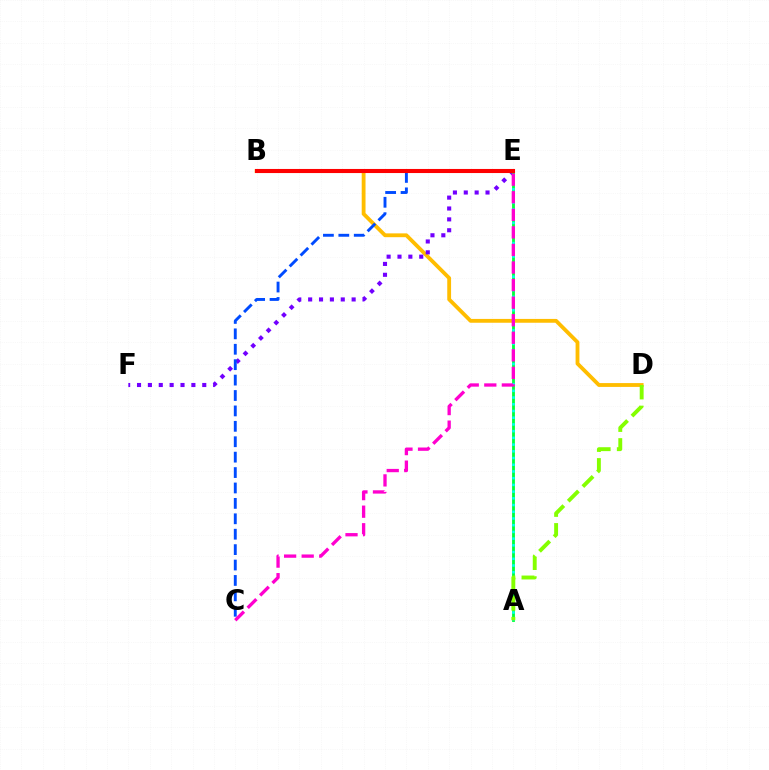{('B', 'D'): [{'color': '#ffbd00', 'line_style': 'solid', 'thickness': 2.75}], ('E', 'F'): [{'color': '#7200ff', 'line_style': 'dotted', 'thickness': 2.95}], ('A', 'E'): [{'color': '#00ff39', 'line_style': 'solid', 'thickness': 2.03}, {'color': '#00fff6', 'line_style': 'dotted', 'thickness': 1.82}], ('C', 'E'): [{'color': '#004bff', 'line_style': 'dashed', 'thickness': 2.09}, {'color': '#ff00cf', 'line_style': 'dashed', 'thickness': 2.39}], ('B', 'E'): [{'color': '#ff0000', 'line_style': 'solid', 'thickness': 2.94}], ('A', 'D'): [{'color': '#84ff00', 'line_style': 'dashed', 'thickness': 2.81}]}